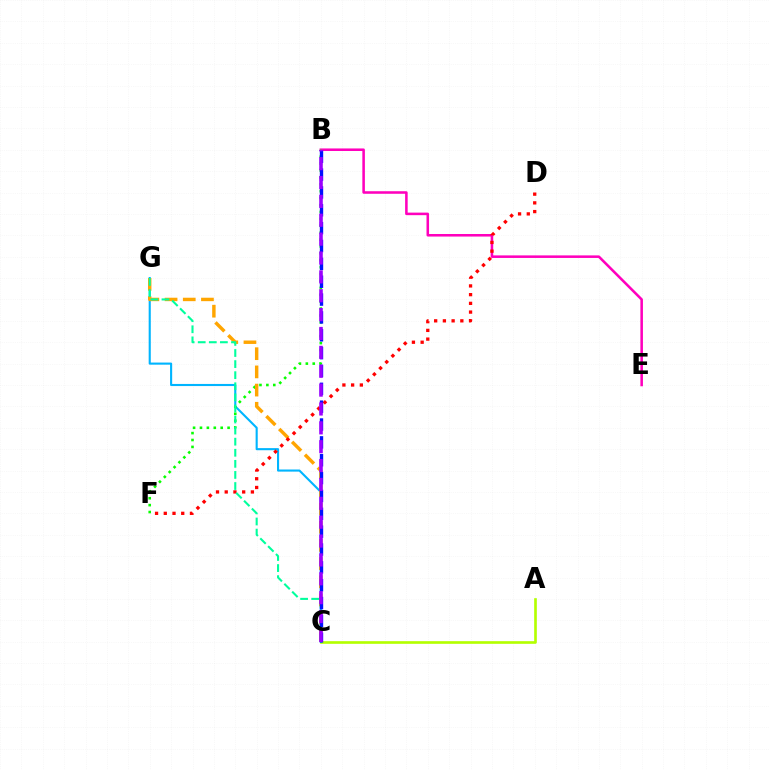{('A', 'C'): [{'color': '#b3ff00', 'line_style': 'solid', 'thickness': 1.91}], ('C', 'G'): [{'color': '#00b5ff', 'line_style': 'solid', 'thickness': 1.52}, {'color': '#ffa500', 'line_style': 'dashed', 'thickness': 2.47}, {'color': '#00ff9d', 'line_style': 'dashed', 'thickness': 1.51}], ('B', 'E'): [{'color': '#ff00bd', 'line_style': 'solid', 'thickness': 1.84}], ('B', 'F'): [{'color': '#08ff00', 'line_style': 'dotted', 'thickness': 1.88}], ('D', 'F'): [{'color': '#ff0000', 'line_style': 'dotted', 'thickness': 2.37}], ('B', 'C'): [{'color': '#0010ff', 'line_style': 'dashed', 'thickness': 2.43}, {'color': '#9b00ff', 'line_style': 'dashed', 'thickness': 2.56}]}